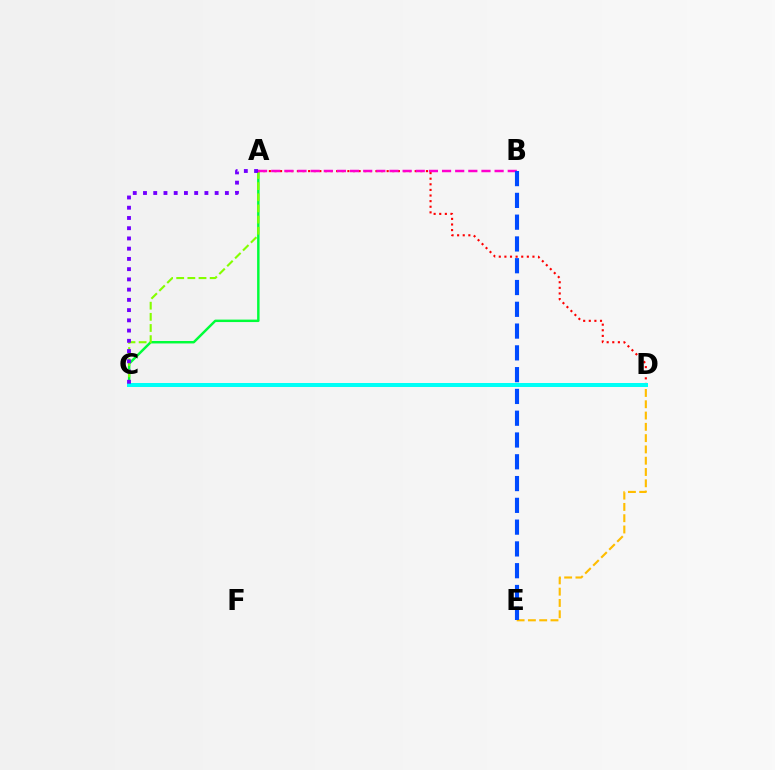{('D', 'E'): [{'color': '#ffbd00', 'line_style': 'dashed', 'thickness': 1.53}], ('A', 'C'): [{'color': '#00ff39', 'line_style': 'solid', 'thickness': 1.77}, {'color': '#84ff00', 'line_style': 'dashed', 'thickness': 1.51}, {'color': '#7200ff', 'line_style': 'dotted', 'thickness': 2.78}], ('A', 'D'): [{'color': '#ff0000', 'line_style': 'dotted', 'thickness': 1.52}], ('A', 'B'): [{'color': '#ff00cf', 'line_style': 'dashed', 'thickness': 1.79}], ('C', 'D'): [{'color': '#00fff6', 'line_style': 'solid', 'thickness': 2.88}], ('B', 'E'): [{'color': '#004bff', 'line_style': 'dashed', 'thickness': 2.96}]}